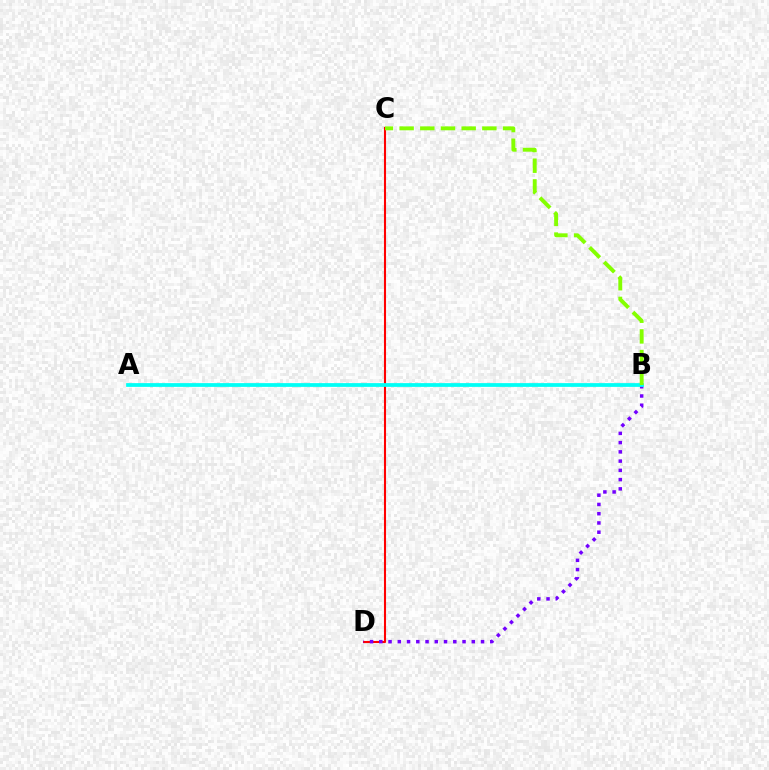{('C', 'D'): [{'color': '#ff0000', 'line_style': 'solid', 'thickness': 1.5}], ('B', 'D'): [{'color': '#7200ff', 'line_style': 'dotted', 'thickness': 2.51}], ('A', 'B'): [{'color': '#00fff6', 'line_style': 'solid', 'thickness': 2.7}], ('B', 'C'): [{'color': '#84ff00', 'line_style': 'dashed', 'thickness': 2.81}]}